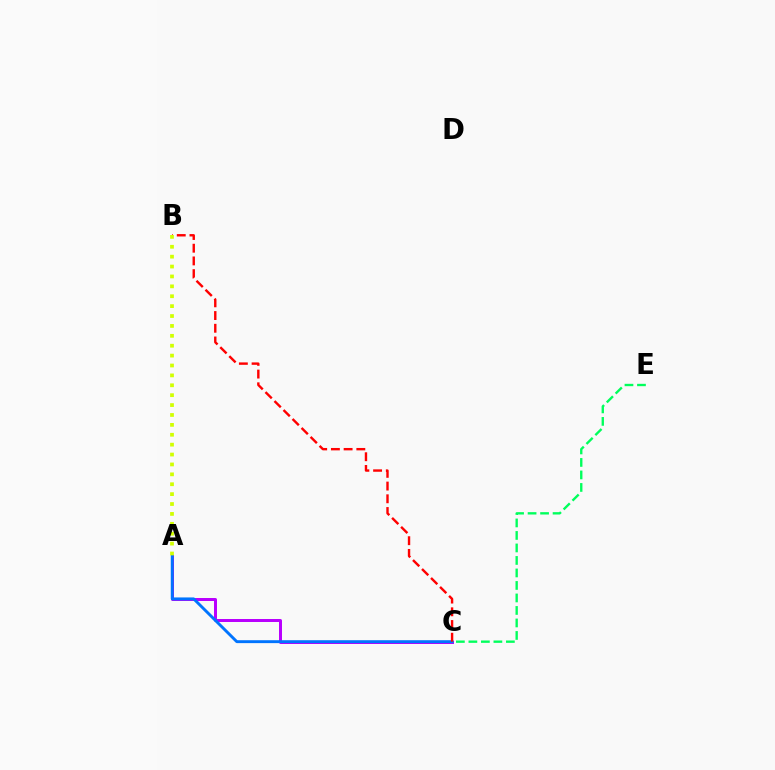{('A', 'C'): [{'color': '#b900ff', 'line_style': 'solid', 'thickness': 2.15}, {'color': '#0074ff', 'line_style': 'solid', 'thickness': 2.09}], ('B', 'C'): [{'color': '#ff0000', 'line_style': 'dashed', 'thickness': 1.73}], ('A', 'B'): [{'color': '#d1ff00', 'line_style': 'dotted', 'thickness': 2.69}], ('C', 'E'): [{'color': '#00ff5c', 'line_style': 'dashed', 'thickness': 1.7}]}